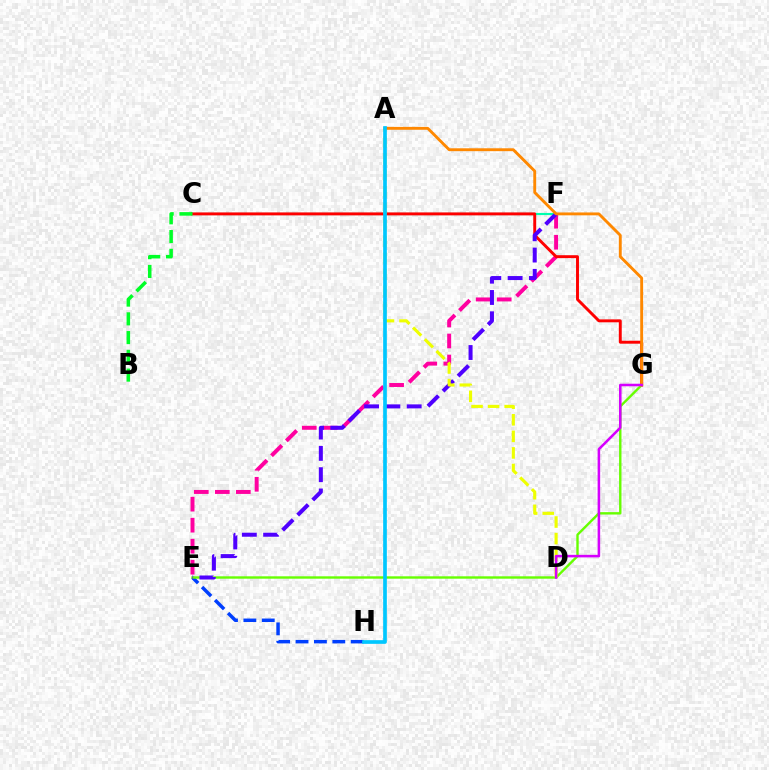{('E', 'H'): [{'color': '#003fff', 'line_style': 'dashed', 'thickness': 2.5}], ('C', 'F'): [{'color': '#00ffaf', 'line_style': 'solid', 'thickness': 1.54}], ('E', 'F'): [{'color': '#ff00a0', 'line_style': 'dashed', 'thickness': 2.85}, {'color': '#4f00ff', 'line_style': 'dashed', 'thickness': 2.89}], ('C', 'G'): [{'color': '#ff0000', 'line_style': 'solid', 'thickness': 2.11}], ('E', 'G'): [{'color': '#66ff00', 'line_style': 'solid', 'thickness': 1.72}], ('A', 'D'): [{'color': '#eeff00', 'line_style': 'dashed', 'thickness': 2.25}], ('A', 'G'): [{'color': '#ff8800', 'line_style': 'solid', 'thickness': 2.07}], ('B', 'C'): [{'color': '#00ff27', 'line_style': 'dashed', 'thickness': 2.55}], ('A', 'H'): [{'color': '#00c7ff', 'line_style': 'solid', 'thickness': 2.65}], ('D', 'G'): [{'color': '#d600ff', 'line_style': 'solid', 'thickness': 1.83}]}